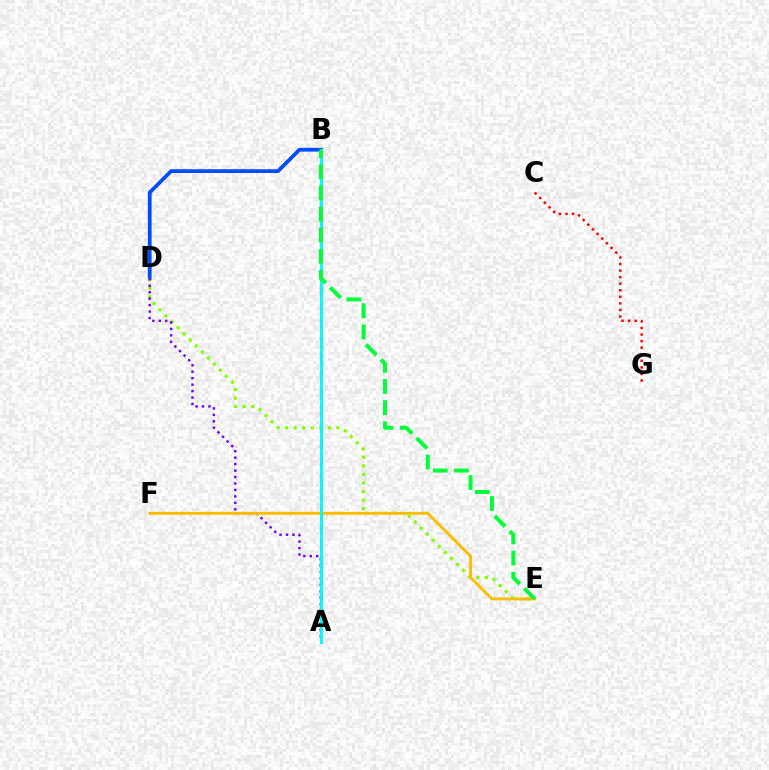{('C', 'G'): [{'color': '#ff0000', 'line_style': 'dotted', 'thickness': 1.78}], ('A', 'B'): [{'color': '#ff00cf', 'line_style': 'dashed', 'thickness': 2.3}, {'color': '#00fff6', 'line_style': 'solid', 'thickness': 2.1}], ('B', 'D'): [{'color': '#004bff', 'line_style': 'solid', 'thickness': 2.7}], ('D', 'E'): [{'color': '#84ff00', 'line_style': 'dotted', 'thickness': 2.32}], ('A', 'D'): [{'color': '#7200ff', 'line_style': 'dotted', 'thickness': 1.75}], ('E', 'F'): [{'color': '#ffbd00', 'line_style': 'solid', 'thickness': 2.08}], ('B', 'E'): [{'color': '#00ff39', 'line_style': 'dashed', 'thickness': 2.87}]}